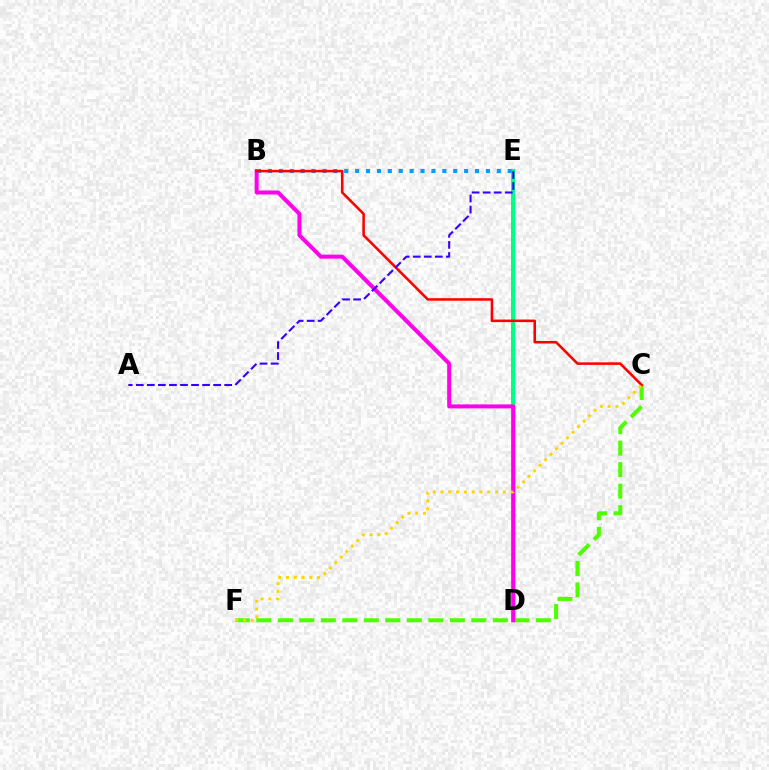{('D', 'E'): [{'color': '#00ff86', 'line_style': 'solid', 'thickness': 2.91}], ('C', 'F'): [{'color': '#4fff00', 'line_style': 'dashed', 'thickness': 2.92}, {'color': '#ffd500', 'line_style': 'dotted', 'thickness': 2.12}], ('B', 'D'): [{'color': '#ff00ed', 'line_style': 'solid', 'thickness': 2.87}], ('B', 'E'): [{'color': '#009eff', 'line_style': 'dotted', 'thickness': 2.96}], ('B', 'C'): [{'color': '#ff0000', 'line_style': 'solid', 'thickness': 1.84}], ('A', 'E'): [{'color': '#3700ff', 'line_style': 'dashed', 'thickness': 1.5}]}